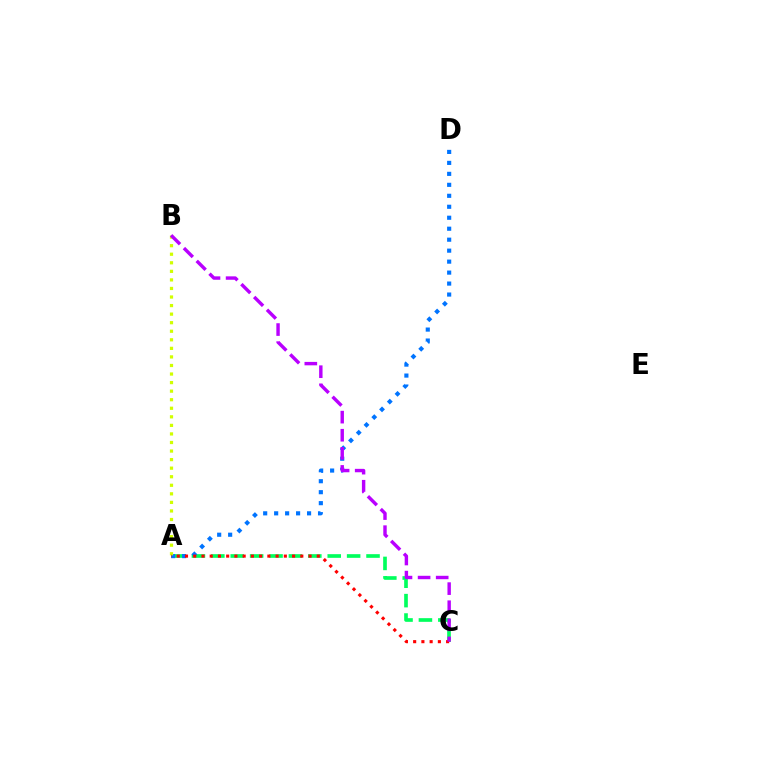{('A', 'C'): [{'color': '#00ff5c', 'line_style': 'dashed', 'thickness': 2.64}, {'color': '#ff0000', 'line_style': 'dotted', 'thickness': 2.24}], ('A', 'D'): [{'color': '#0074ff', 'line_style': 'dotted', 'thickness': 2.98}], ('A', 'B'): [{'color': '#d1ff00', 'line_style': 'dotted', 'thickness': 2.33}], ('B', 'C'): [{'color': '#b900ff', 'line_style': 'dashed', 'thickness': 2.46}]}